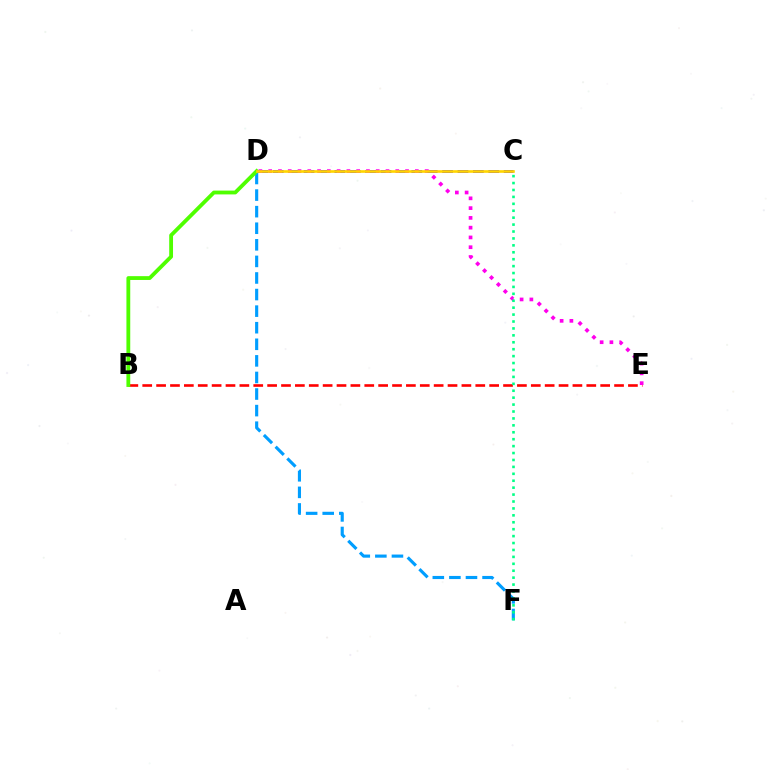{('C', 'D'): [{'color': '#3700ff', 'line_style': 'dashed', 'thickness': 2.09}, {'color': '#ffd500', 'line_style': 'solid', 'thickness': 1.9}], ('D', 'F'): [{'color': '#009eff', 'line_style': 'dashed', 'thickness': 2.25}], ('B', 'E'): [{'color': '#ff0000', 'line_style': 'dashed', 'thickness': 1.89}], ('B', 'D'): [{'color': '#4fff00', 'line_style': 'solid', 'thickness': 2.75}], ('D', 'E'): [{'color': '#ff00ed', 'line_style': 'dotted', 'thickness': 2.66}], ('C', 'F'): [{'color': '#00ff86', 'line_style': 'dotted', 'thickness': 1.88}]}